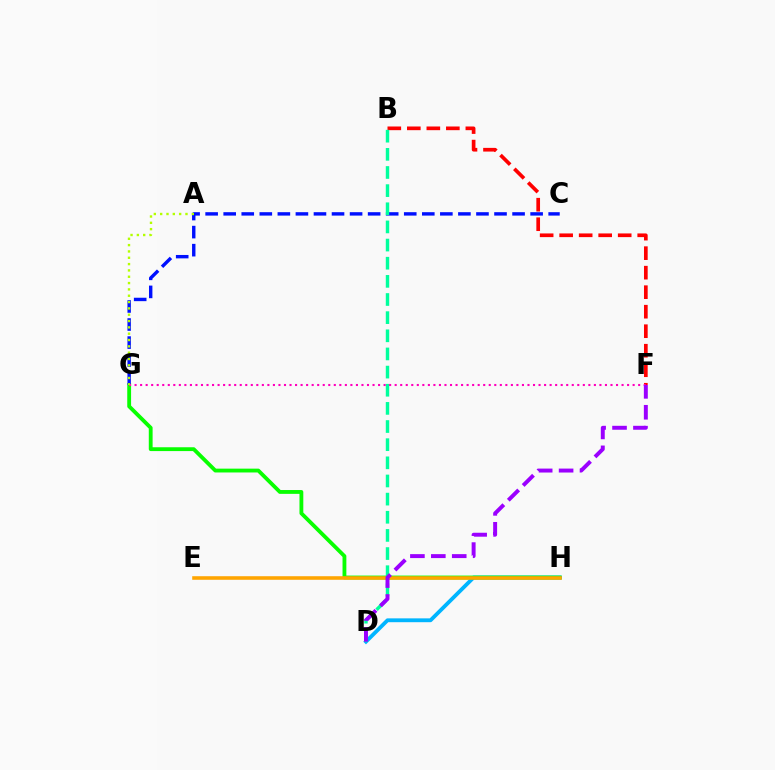{('D', 'H'): [{'color': '#00b5ff', 'line_style': 'solid', 'thickness': 2.76}], ('G', 'H'): [{'color': '#08ff00', 'line_style': 'solid', 'thickness': 2.76}], ('B', 'F'): [{'color': '#ff0000', 'line_style': 'dashed', 'thickness': 2.65}], ('C', 'G'): [{'color': '#0010ff', 'line_style': 'dashed', 'thickness': 2.45}], ('B', 'D'): [{'color': '#00ff9d', 'line_style': 'dashed', 'thickness': 2.47}], ('E', 'H'): [{'color': '#ffa500', 'line_style': 'solid', 'thickness': 2.57}], ('F', 'G'): [{'color': '#ff00bd', 'line_style': 'dotted', 'thickness': 1.5}], ('A', 'G'): [{'color': '#b3ff00', 'line_style': 'dotted', 'thickness': 1.72}], ('D', 'F'): [{'color': '#9b00ff', 'line_style': 'dashed', 'thickness': 2.84}]}